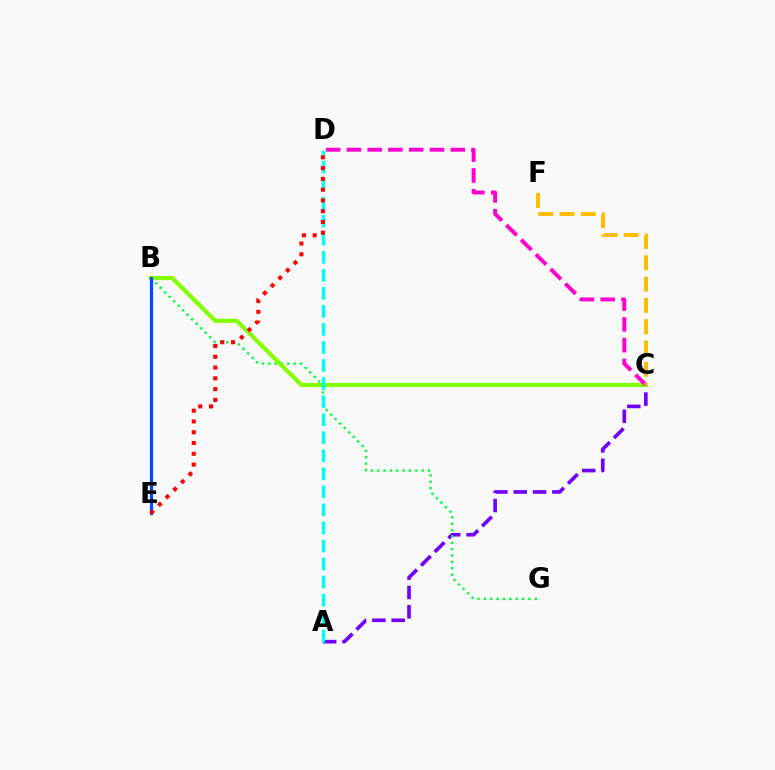{('A', 'C'): [{'color': '#7200ff', 'line_style': 'dashed', 'thickness': 2.63}], ('B', 'G'): [{'color': '#00ff39', 'line_style': 'dotted', 'thickness': 1.73}], ('B', 'C'): [{'color': '#84ff00', 'line_style': 'solid', 'thickness': 2.99}], ('C', 'D'): [{'color': '#ff00cf', 'line_style': 'dashed', 'thickness': 2.82}], ('B', 'E'): [{'color': '#004bff', 'line_style': 'solid', 'thickness': 2.3}], ('C', 'F'): [{'color': '#ffbd00', 'line_style': 'dashed', 'thickness': 2.89}], ('A', 'D'): [{'color': '#00fff6', 'line_style': 'dashed', 'thickness': 2.45}], ('D', 'E'): [{'color': '#ff0000', 'line_style': 'dotted', 'thickness': 2.93}]}